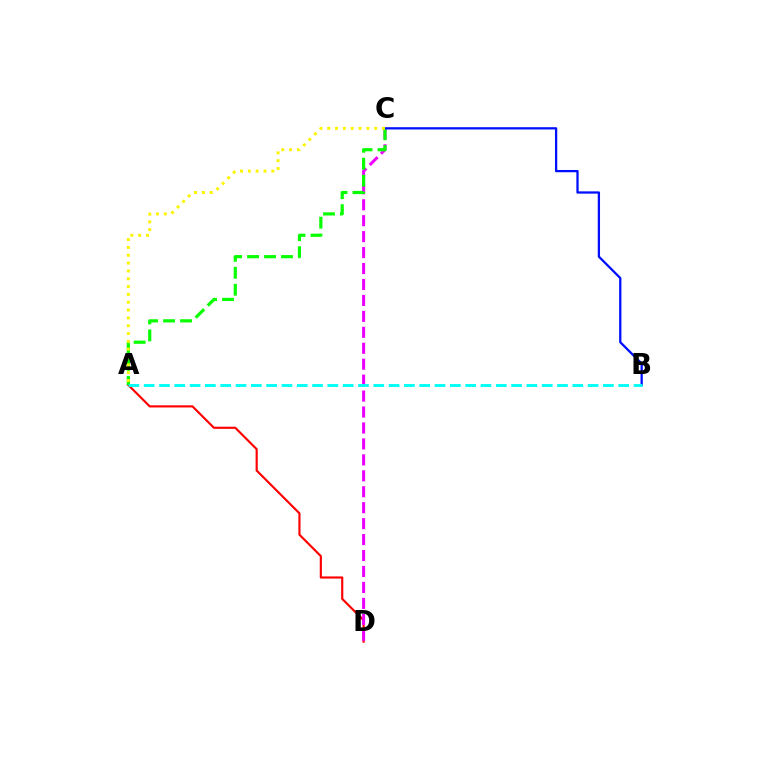{('A', 'D'): [{'color': '#ff0000', 'line_style': 'solid', 'thickness': 1.55}], ('C', 'D'): [{'color': '#ee00ff', 'line_style': 'dashed', 'thickness': 2.17}], ('A', 'C'): [{'color': '#08ff00', 'line_style': 'dashed', 'thickness': 2.3}, {'color': '#fcf500', 'line_style': 'dotted', 'thickness': 2.13}], ('B', 'C'): [{'color': '#0010ff', 'line_style': 'solid', 'thickness': 1.64}], ('A', 'B'): [{'color': '#00fff6', 'line_style': 'dashed', 'thickness': 2.08}]}